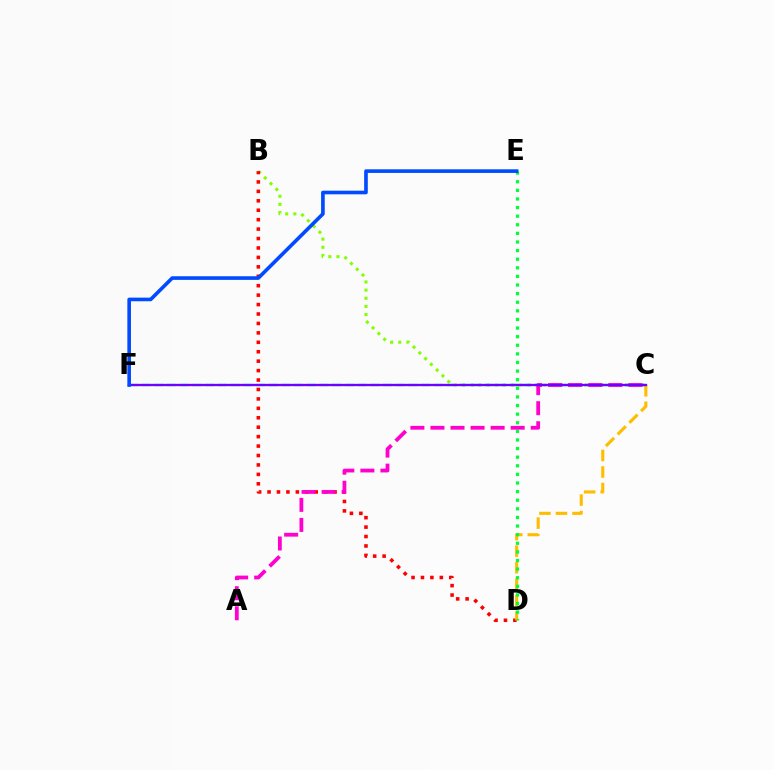{('B', 'C'): [{'color': '#84ff00', 'line_style': 'dotted', 'thickness': 2.21}], ('B', 'D'): [{'color': '#ff0000', 'line_style': 'dotted', 'thickness': 2.56}], ('C', 'D'): [{'color': '#ffbd00', 'line_style': 'dashed', 'thickness': 2.25}], ('C', 'F'): [{'color': '#00fff6', 'line_style': 'dashed', 'thickness': 1.73}, {'color': '#7200ff', 'line_style': 'solid', 'thickness': 1.65}], ('D', 'E'): [{'color': '#00ff39', 'line_style': 'dotted', 'thickness': 2.34}], ('A', 'C'): [{'color': '#ff00cf', 'line_style': 'dashed', 'thickness': 2.72}], ('E', 'F'): [{'color': '#004bff', 'line_style': 'solid', 'thickness': 2.61}]}